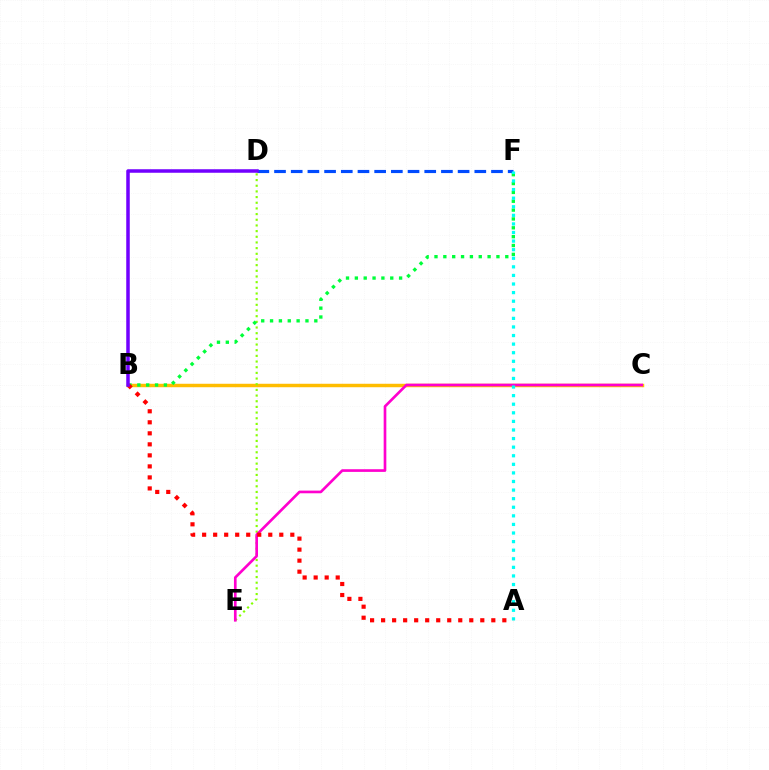{('D', 'F'): [{'color': '#004bff', 'line_style': 'dashed', 'thickness': 2.27}], ('B', 'C'): [{'color': '#ffbd00', 'line_style': 'solid', 'thickness': 2.49}], ('D', 'E'): [{'color': '#84ff00', 'line_style': 'dotted', 'thickness': 1.54}], ('C', 'E'): [{'color': '#ff00cf', 'line_style': 'solid', 'thickness': 1.92}], ('B', 'F'): [{'color': '#00ff39', 'line_style': 'dotted', 'thickness': 2.4}], ('A', 'F'): [{'color': '#00fff6', 'line_style': 'dotted', 'thickness': 2.33}], ('A', 'B'): [{'color': '#ff0000', 'line_style': 'dotted', 'thickness': 2.99}], ('B', 'D'): [{'color': '#7200ff', 'line_style': 'solid', 'thickness': 2.53}]}